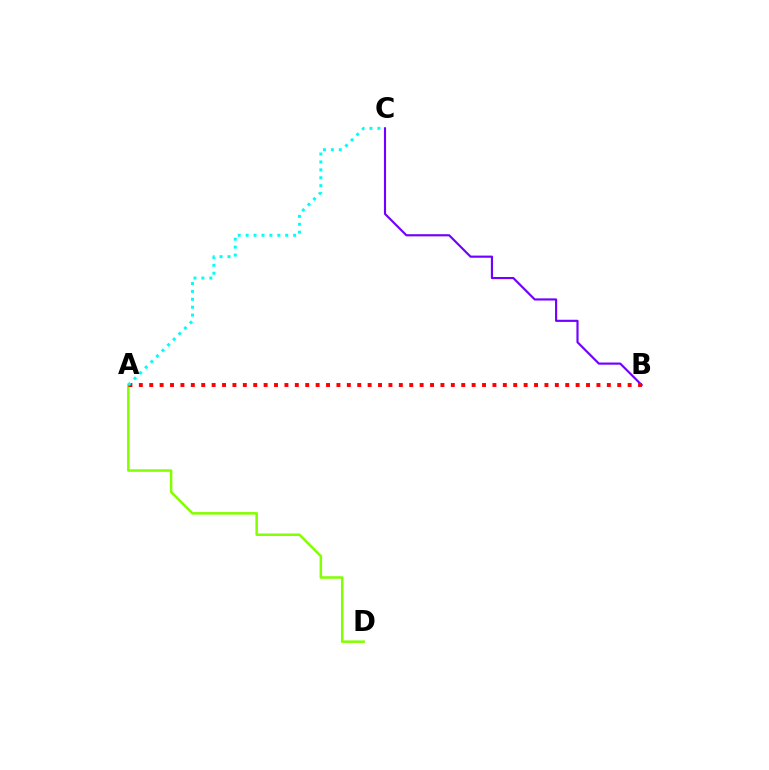{('B', 'C'): [{'color': '#7200ff', 'line_style': 'solid', 'thickness': 1.55}], ('A', 'D'): [{'color': '#84ff00', 'line_style': 'solid', 'thickness': 1.82}], ('A', 'B'): [{'color': '#ff0000', 'line_style': 'dotted', 'thickness': 2.83}], ('A', 'C'): [{'color': '#00fff6', 'line_style': 'dotted', 'thickness': 2.15}]}